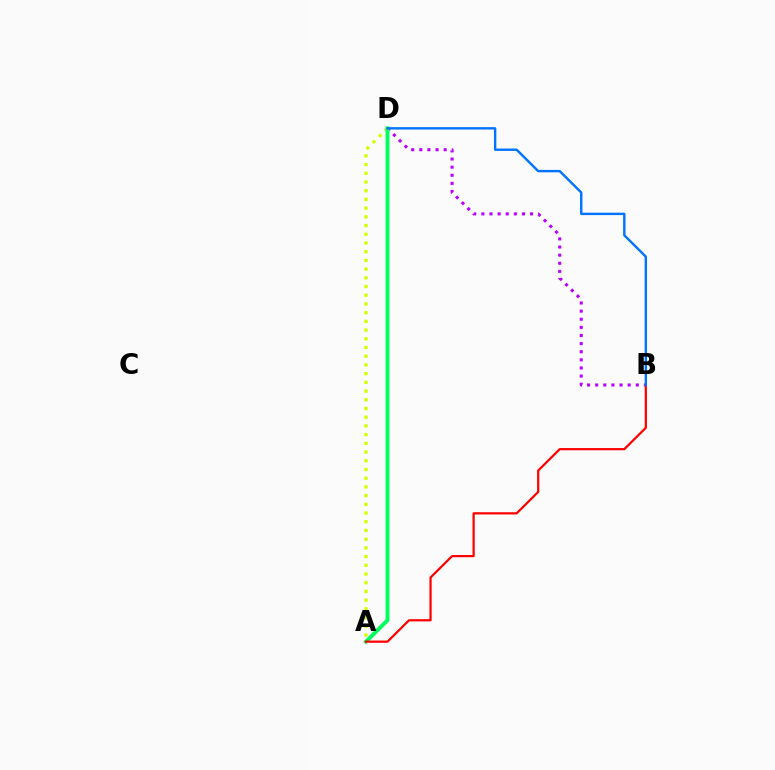{('A', 'D'): [{'color': '#d1ff00', 'line_style': 'dotted', 'thickness': 2.37}, {'color': '#00ff5c', 'line_style': 'solid', 'thickness': 2.82}], ('B', 'D'): [{'color': '#b900ff', 'line_style': 'dotted', 'thickness': 2.21}, {'color': '#0074ff', 'line_style': 'solid', 'thickness': 1.73}], ('A', 'B'): [{'color': '#ff0000', 'line_style': 'solid', 'thickness': 1.6}]}